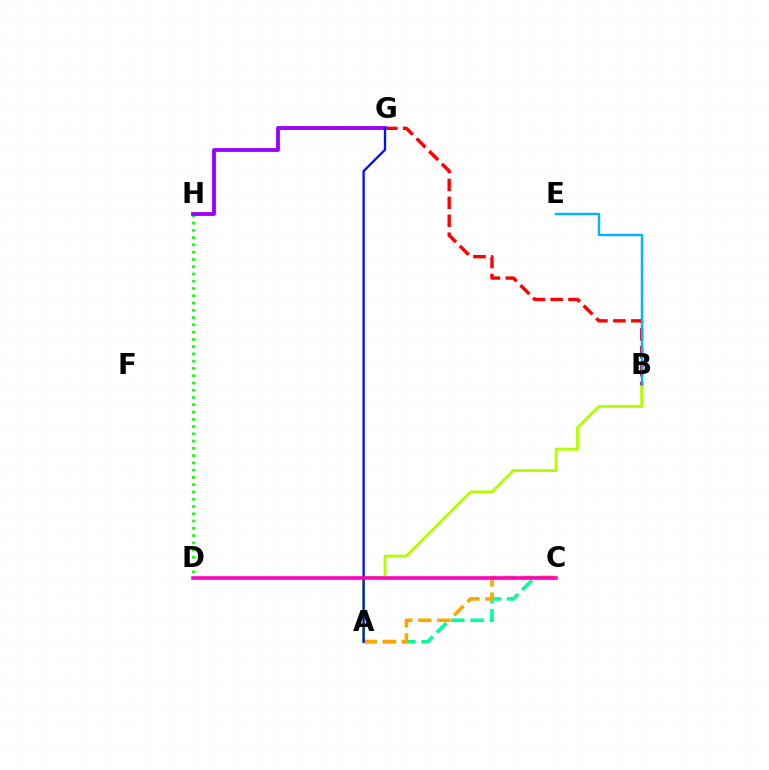{('A', 'C'): [{'color': '#00ff9d', 'line_style': 'dashed', 'thickness': 2.62}, {'color': '#ffa500', 'line_style': 'dashed', 'thickness': 2.58}], ('D', 'H'): [{'color': '#08ff00', 'line_style': 'dotted', 'thickness': 1.97}], ('A', 'B'): [{'color': '#b3ff00', 'line_style': 'solid', 'thickness': 2.09}], ('B', 'G'): [{'color': '#ff0000', 'line_style': 'dashed', 'thickness': 2.43}], ('G', 'H'): [{'color': '#9b00ff', 'line_style': 'solid', 'thickness': 2.76}], ('A', 'G'): [{'color': '#0010ff', 'line_style': 'solid', 'thickness': 1.67}], ('C', 'D'): [{'color': '#ff00bd', 'line_style': 'solid', 'thickness': 2.59}], ('B', 'E'): [{'color': '#00b5ff', 'line_style': 'solid', 'thickness': 1.74}]}